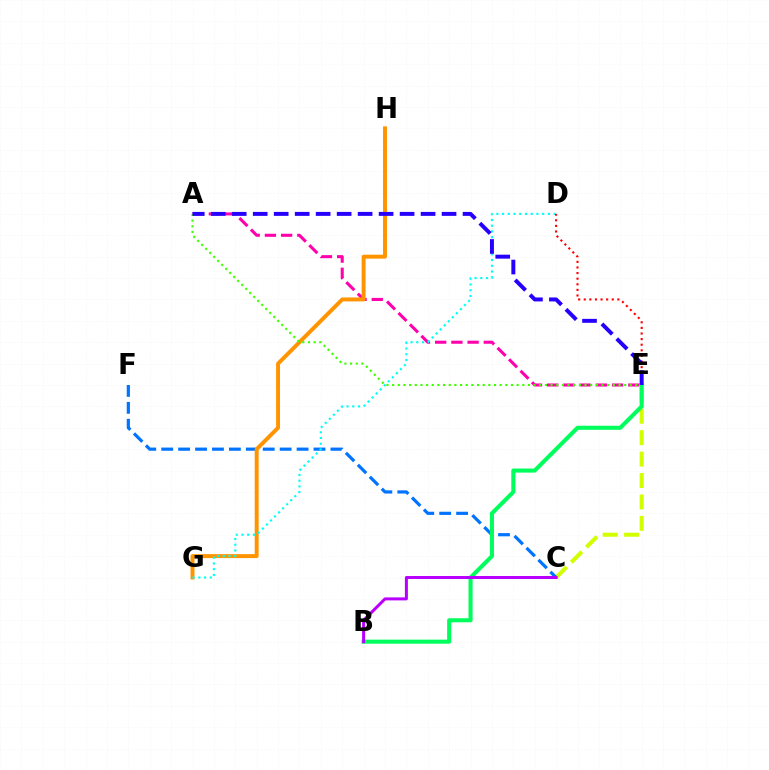{('A', 'E'): [{'color': '#ff00ac', 'line_style': 'dashed', 'thickness': 2.2}, {'color': '#3dff00', 'line_style': 'dotted', 'thickness': 1.54}, {'color': '#2500ff', 'line_style': 'dashed', 'thickness': 2.85}], ('C', 'E'): [{'color': '#d1ff00', 'line_style': 'dashed', 'thickness': 2.91}], ('C', 'F'): [{'color': '#0074ff', 'line_style': 'dashed', 'thickness': 2.3}], ('B', 'E'): [{'color': '#00ff5c', 'line_style': 'solid', 'thickness': 2.94}], ('G', 'H'): [{'color': '#ff9400', 'line_style': 'solid', 'thickness': 2.84}], ('D', 'G'): [{'color': '#00fff6', 'line_style': 'dotted', 'thickness': 1.56}], ('D', 'E'): [{'color': '#ff0000', 'line_style': 'dotted', 'thickness': 1.52}], ('B', 'C'): [{'color': '#b900ff', 'line_style': 'solid', 'thickness': 2.16}]}